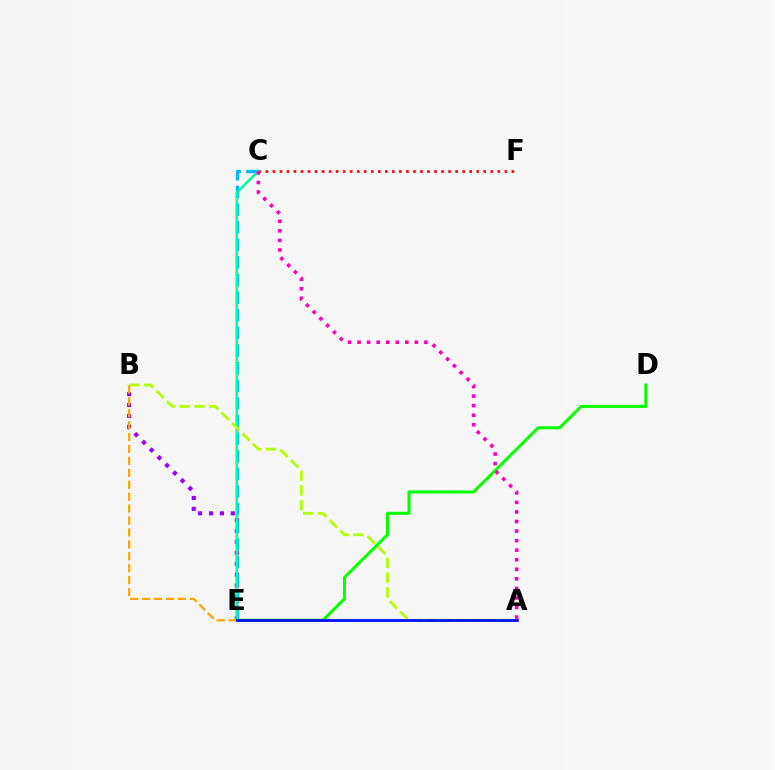{('B', 'E'): [{'color': '#9b00ff', 'line_style': 'dotted', 'thickness': 2.96}, {'color': '#ffa500', 'line_style': 'dashed', 'thickness': 1.62}], ('C', 'E'): [{'color': '#00b5ff', 'line_style': 'dashed', 'thickness': 2.39}, {'color': '#00ff9d', 'line_style': 'solid', 'thickness': 1.84}], ('C', 'F'): [{'color': '#ff0000', 'line_style': 'dotted', 'thickness': 1.91}], ('D', 'E'): [{'color': '#08ff00', 'line_style': 'solid', 'thickness': 2.2}], ('A', 'B'): [{'color': '#b3ff00', 'line_style': 'dashed', 'thickness': 2.01}], ('A', 'E'): [{'color': '#0010ff', 'line_style': 'solid', 'thickness': 2.02}], ('A', 'C'): [{'color': '#ff00bd', 'line_style': 'dotted', 'thickness': 2.6}]}